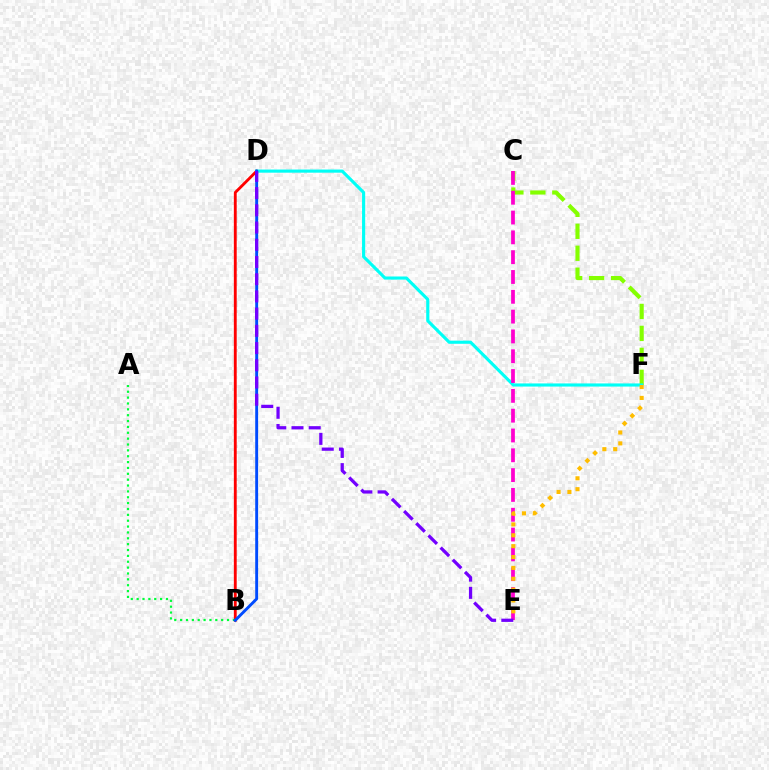{('C', 'F'): [{'color': '#84ff00', 'line_style': 'dashed', 'thickness': 2.98}], ('B', 'D'): [{'color': '#ff0000', 'line_style': 'solid', 'thickness': 2.05}, {'color': '#004bff', 'line_style': 'solid', 'thickness': 2.09}], ('D', 'F'): [{'color': '#00fff6', 'line_style': 'solid', 'thickness': 2.26}], ('C', 'E'): [{'color': '#ff00cf', 'line_style': 'dashed', 'thickness': 2.69}], ('A', 'B'): [{'color': '#00ff39', 'line_style': 'dotted', 'thickness': 1.59}], ('E', 'F'): [{'color': '#ffbd00', 'line_style': 'dotted', 'thickness': 2.95}], ('D', 'E'): [{'color': '#7200ff', 'line_style': 'dashed', 'thickness': 2.34}]}